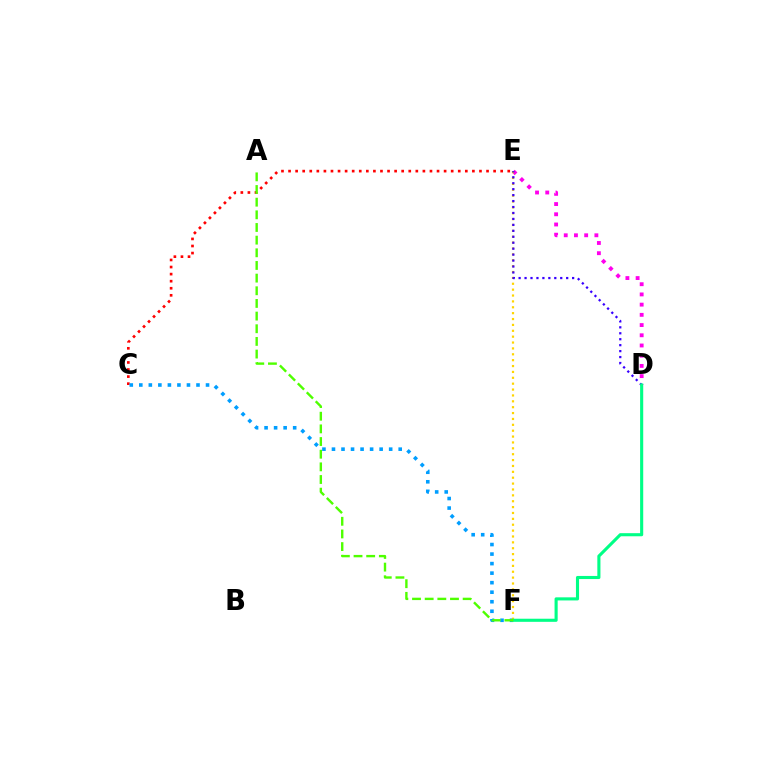{('C', 'E'): [{'color': '#ff0000', 'line_style': 'dotted', 'thickness': 1.92}], ('C', 'F'): [{'color': '#009eff', 'line_style': 'dotted', 'thickness': 2.59}], ('D', 'E'): [{'color': '#ff00ed', 'line_style': 'dotted', 'thickness': 2.77}, {'color': '#3700ff', 'line_style': 'dotted', 'thickness': 1.62}], ('E', 'F'): [{'color': '#ffd500', 'line_style': 'dotted', 'thickness': 1.6}], ('D', 'F'): [{'color': '#00ff86', 'line_style': 'solid', 'thickness': 2.23}], ('A', 'F'): [{'color': '#4fff00', 'line_style': 'dashed', 'thickness': 1.72}]}